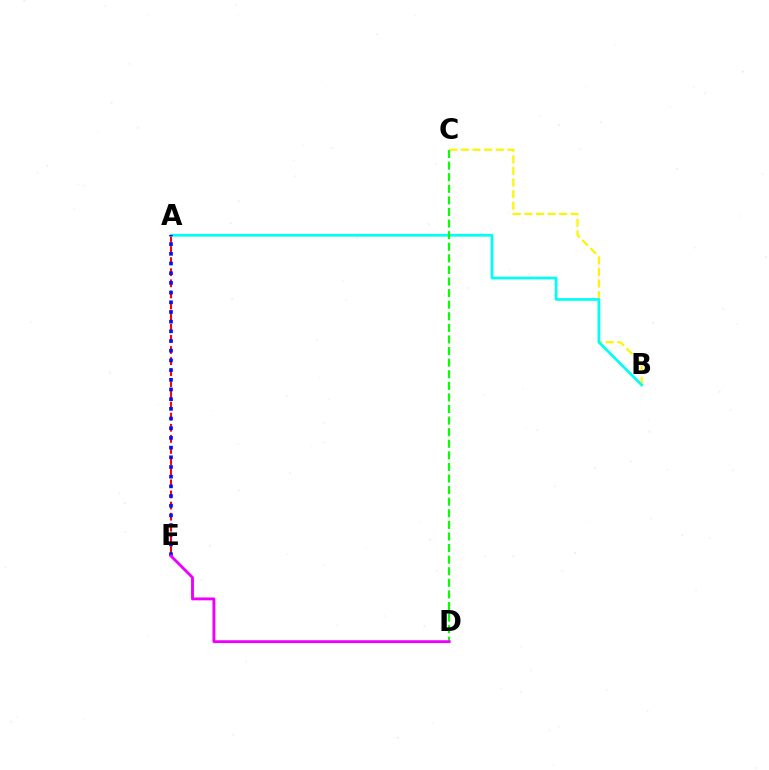{('A', 'E'): [{'color': '#ff0000', 'line_style': 'dashed', 'thickness': 1.51}, {'color': '#0010ff', 'line_style': 'dotted', 'thickness': 2.63}], ('B', 'C'): [{'color': '#fcf500', 'line_style': 'dashed', 'thickness': 1.58}], ('A', 'B'): [{'color': '#00fff6', 'line_style': 'solid', 'thickness': 1.96}], ('C', 'D'): [{'color': '#08ff00', 'line_style': 'dashed', 'thickness': 1.57}], ('D', 'E'): [{'color': '#ee00ff', 'line_style': 'solid', 'thickness': 2.07}]}